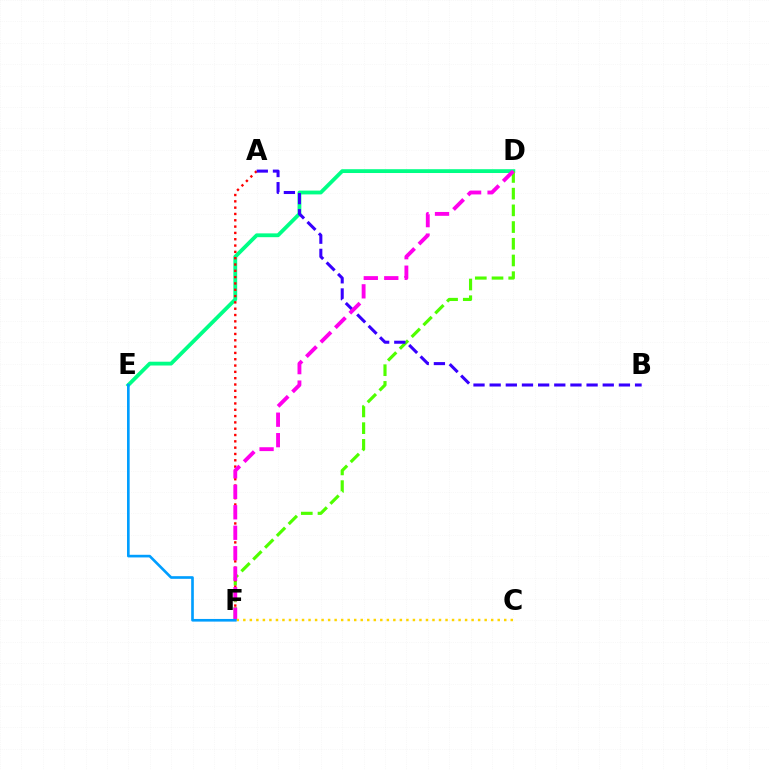{('D', 'E'): [{'color': '#00ff86', 'line_style': 'solid', 'thickness': 2.74}], ('D', 'F'): [{'color': '#4fff00', 'line_style': 'dashed', 'thickness': 2.27}, {'color': '#ff00ed', 'line_style': 'dashed', 'thickness': 2.78}], ('A', 'F'): [{'color': '#ff0000', 'line_style': 'dotted', 'thickness': 1.72}], ('A', 'B'): [{'color': '#3700ff', 'line_style': 'dashed', 'thickness': 2.19}], ('C', 'F'): [{'color': '#ffd500', 'line_style': 'dotted', 'thickness': 1.77}], ('E', 'F'): [{'color': '#009eff', 'line_style': 'solid', 'thickness': 1.9}]}